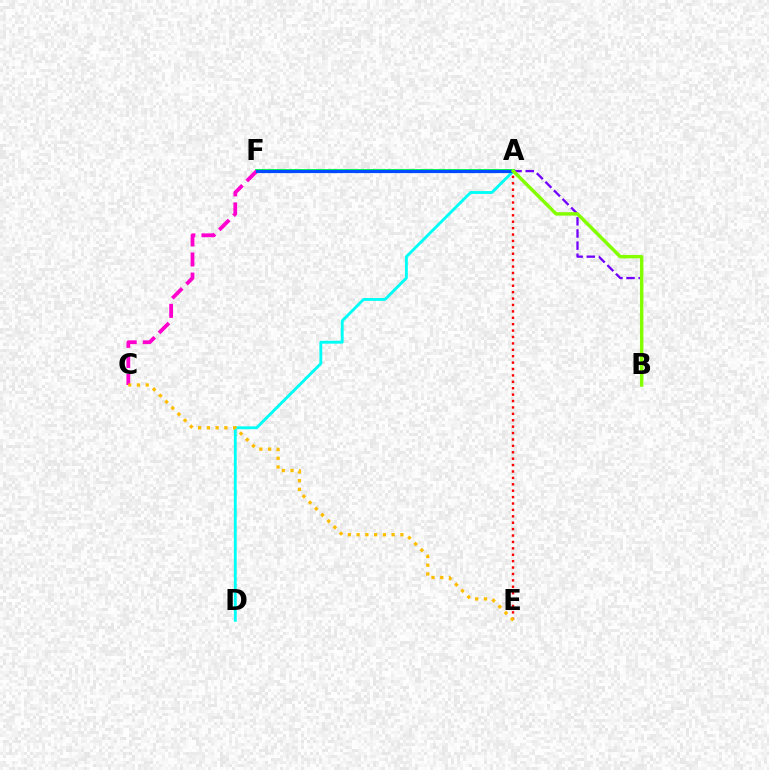{('A', 'F'): [{'color': '#00ff39', 'line_style': 'solid', 'thickness': 2.78}, {'color': '#004bff', 'line_style': 'solid', 'thickness': 2.29}], ('A', 'D'): [{'color': '#00fff6', 'line_style': 'solid', 'thickness': 2.06}], ('C', 'F'): [{'color': '#ff00cf', 'line_style': 'dashed', 'thickness': 2.73}], ('A', 'E'): [{'color': '#ff0000', 'line_style': 'dotted', 'thickness': 1.74}], ('C', 'E'): [{'color': '#ffbd00', 'line_style': 'dotted', 'thickness': 2.38}], ('A', 'B'): [{'color': '#7200ff', 'line_style': 'dashed', 'thickness': 1.65}, {'color': '#84ff00', 'line_style': 'solid', 'thickness': 2.48}]}